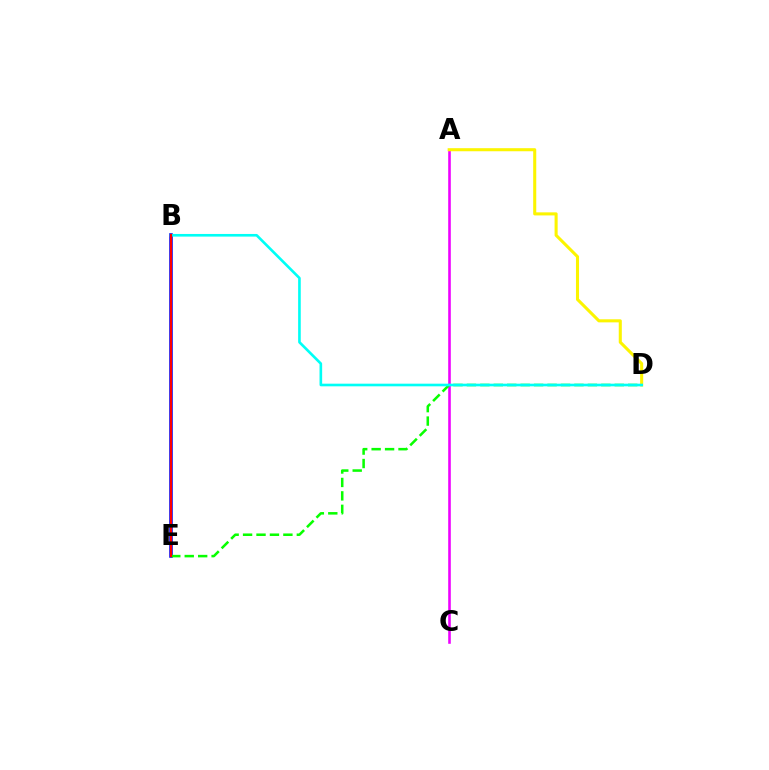{('B', 'E'): [{'color': '#0010ff', 'line_style': 'solid', 'thickness': 2.58}, {'color': '#ff0000', 'line_style': 'solid', 'thickness': 1.59}], ('A', 'C'): [{'color': '#ee00ff', 'line_style': 'solid', 'thickness': 1.87}], ('D', 'E'): [{'color': '#08ff00', 'line_style': 'dashed', 'thickness': 1.83}], ('A', 'D'): [{'color': '#fcf500', 'line_style': 'solid', 'thickness': 2.21}], ('B', 'D'): [{'color': '#00fff6', 'line_style': 'solid', 'thickness': 1.9}]}